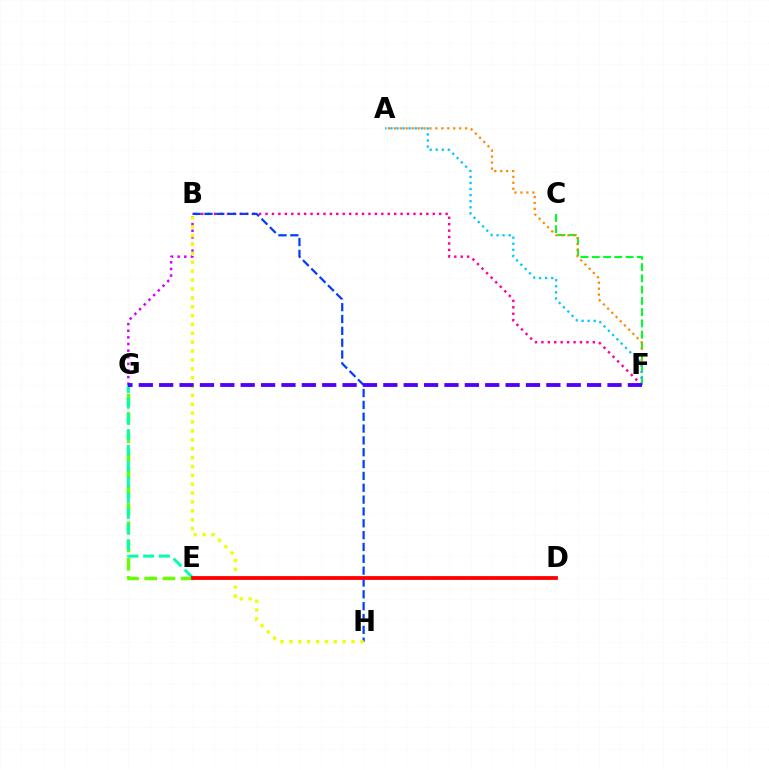{('B', 'F'): [{'color': '#ff00a0', 'line_style': 'dotted', 'thickness': 1.75}], ('E', 'G'): [{'color': '#66ff00', 'line_style': 'dashed', 'thickness': 2.48}, {'color': '#00ffaf', 'line_style': 'dashed', 'thickness': 2.14}], ('B', 'G'): [{'color': '#d600ff', 'line_style': 'dotted', 'thickness': 1.8}], ('C', 'F'): [{'color': '#00ff27', 'line_style': 'dashed', 'thickness': 1.53}], ('B', 'H'): [{'color': '#003fff', 'line_style': 'dashed', 'thickness': 1.61}, {'color': '#eeff00', 'line_style': 'dotted', 'thickness': 2.41}], ('A', 'F'): [{'color': '#ff8800', 'line_style': 'dotted', 'thickness': 1.61}, {'color': '#00c7ff', 'line_style': 'dotted', 'thickness': 1.65}], ('D', 'E'): [{'color': '#ff0000', 'line_style': 'solid', 'thickness': 2.72}], ('F', 'G'): [{'color': '#4f00ff', 'line_style': 'dashed', 'thickness': 2.77}]}